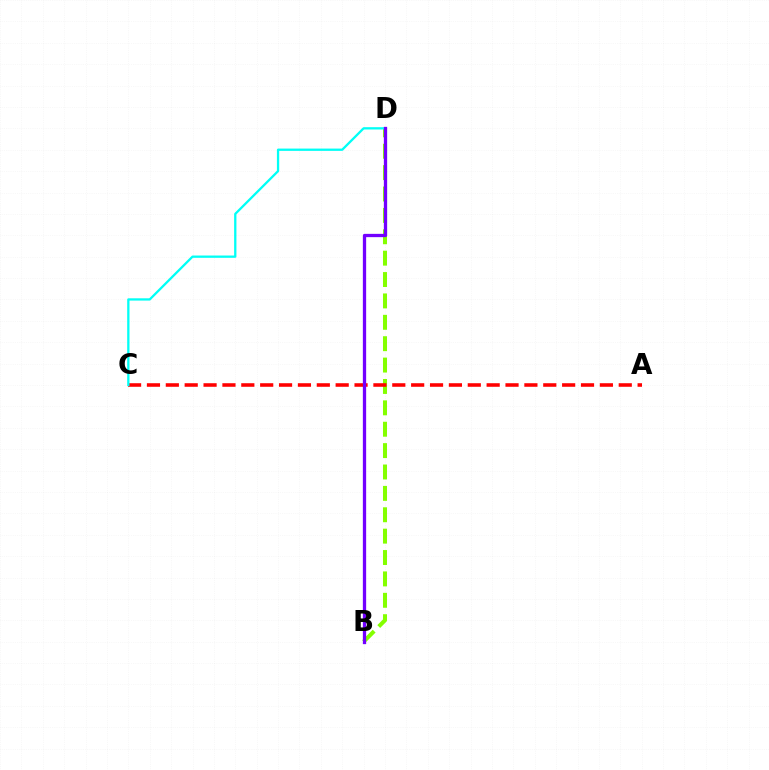{('B', 'D'): [{'color': '#84ff00', 'line_style': 'dashed', 'thickness': 2.9}, {'color': '#7200ff', 'line_style': 'solid', 'thickness': 2.37}], ('A', 'C'): [{'color': '#ff0000', 'line_style': 'dashed', 'thickness': 2.56}], ('C', 'D'): [{'color': '#00fff6', 'line_style': 'solid', 'thickness': 1.65}]}